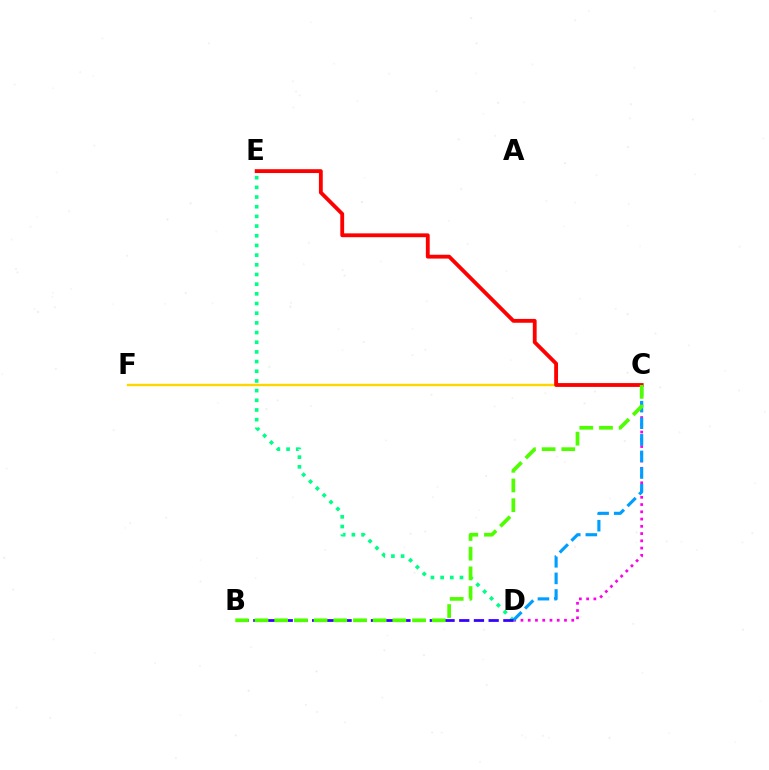{('C', 'D'): [{'color': '#ff00ed', 'line_style': 'dotted', 'thickness': 1.97}, {'color': '#009eff', 'line_style': 'dashed', 'thickness': 2.25}], ('D', 'E'): [{'color': '#00ff86', 'line_style': 'dotted', 'thickness': 2.63}], ('B', 'D'): [{'color': '#3700ff', 'line_style': 'dashed', 'thickness': 2.0}], ('C', 'F'): [{'color': '#ffd500', 'line_style': 'solid', 'thickness': 1.73}], ('C', 'E'): [{'color': '#ff0000', 'line_style': 'solid', 'thickness': 2.76}], ('B', 'C'): [{'color': '#4fff00', 'line_style': 'dashed', 'thickness': 2.67}]}